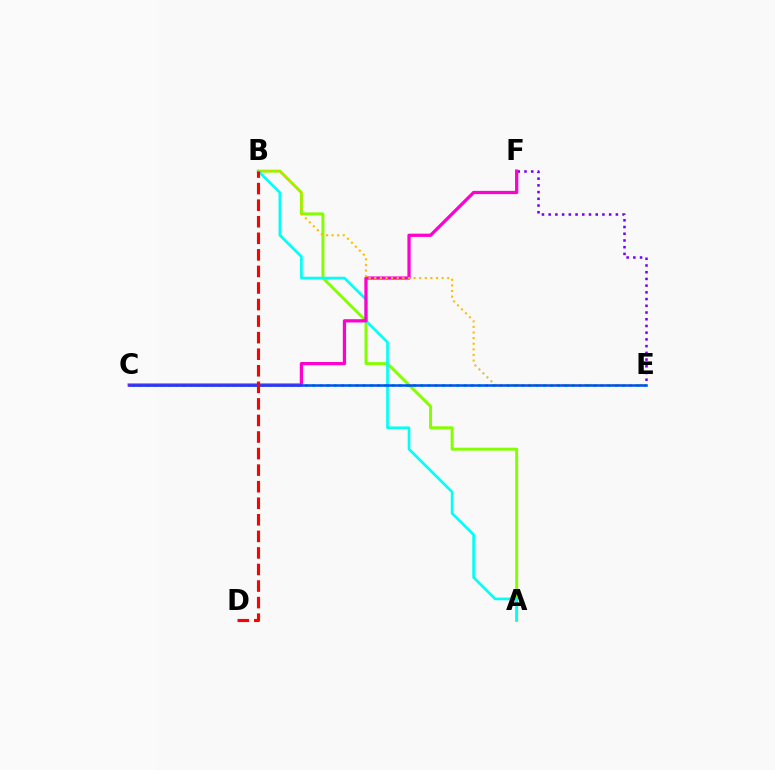{('A', 'B'): [{'color': '#84ff00', 'line_style': 'solid', 'thickness': 2.13}, {'color': '#00fff6', 'line_style': 'solid', 'thickness': 1.91}], ('C', 'E'): [{'color': '#00ff39', 'line_style': 'dotted', 'thickness': 1.96}, {'color': '#004bff', 'line_style': 'solid', 'thickness': 1.81}], ('E', 'F'): [{'color': '#7200ff', 'line_style': 'dotted', 'thickness': 1.83}], ('C', 'F'): [{'color': '#ff00cf', 'line_style': 'solid', 'thickness': 2.34}], ('B', 'E'): [{'color': '#ffbd00', 'line_style': 'dotted', 'thickness': 1.52}], ('B', 'D'): [{'color': '#ff0000', 'line_style': 'dashed', 'thickness': 2.25}]}